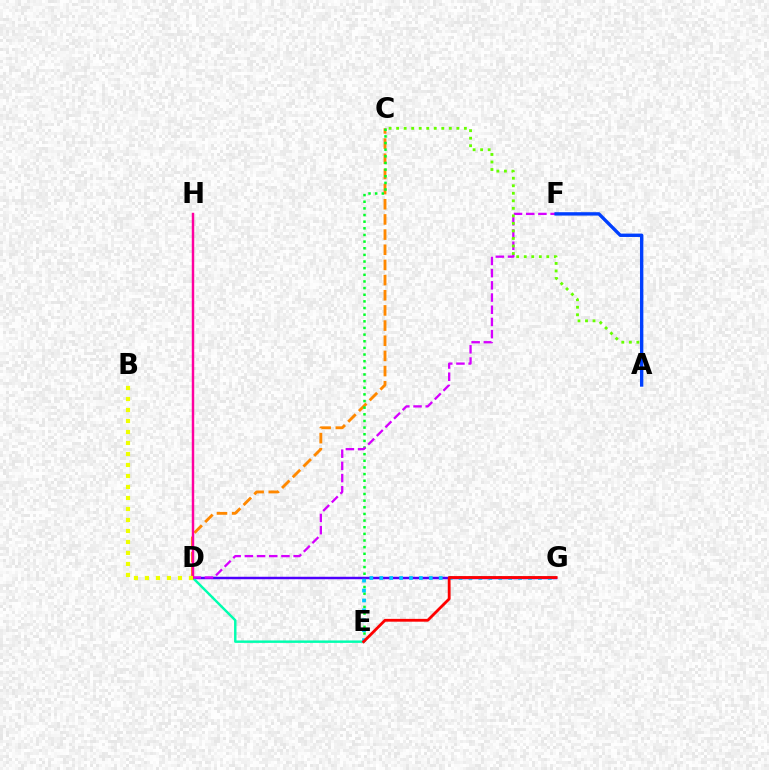{('D', 'G'): [{'color': '#4f00ff', 'line_style': 'solid', 'thickness': 1.78}], ('C', 'D'): [{'color': '#ff8800', 'line_style': 'dashed', 'thickness': 2.06}], ('C', 'E'): [{'color': '#00ff27', 'line_style': 'dotted', 'thickness': 1.8}], ('D', 'E'): [{'color': '#00ffaf', 'line_style': 'solid', 'thickness': 1.76}], ('D', 'F'): [{'color': '#d600ff', 'line_style': 'dashed', 'thickness': 1.66}], ('E', 'G'): [{'color': '#00c7ff', 'line_style': 'dotted', 'thickness': 2.69}, {'color': '#ff0000', 'line_style': 'solid', 'thickness': 2.02}], ('A', 'C'): [{'color': '#66ff00', 'line_style': 'dotted', 'thickness': 2.05}], ('A', 'F'): [{'color': '#003fff', 'line_style': 'solid', 'thickness': 2.43}], ('D', 'H'): [{'color': '#ff00a0', 'line_style': 'solid', 'thickness': 1.77}], ('B', 'D'): [{'color': '#eeff00', 'line_style': 'dotted', 'thickness': 2.99}]}